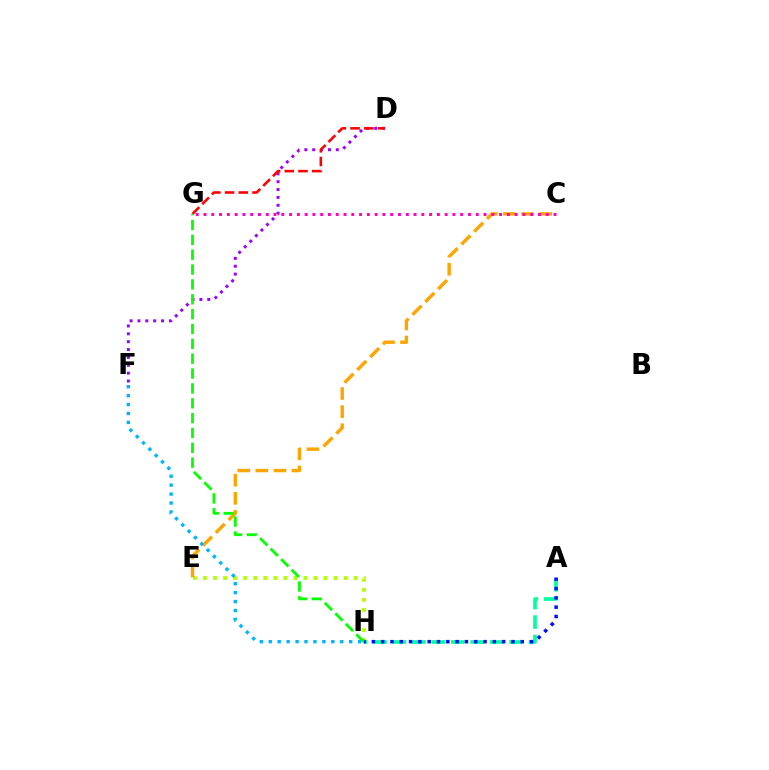{('E', 'H'): [{'color': '#b3ff00', 'line_style': 'dotted', 'thickness': 2.73}], ('A', 'H'): [{'color': '#00ff9d', 'line_style': 'dashed', 'thickness': 2.64}, {'color': '#0010ff', 'line_style': 'dotted', 'thickness': 2.53}], ('D', 'F'): [{'color': '#9b00ff', 'line_style': 'dotted', 'thickness': 2.14}], ('C', 'E'): [{'color': '#ffa500', 'line_style': 'dashed', 'thickness': 2.46}], ('D', 'G'): [{'color': '#ff0000', 'line_style': 'dashed', 'thickness': 1.86}], ('C', 'G'): [{'color': '#ff00bd', 'line_style': 'dotted', 'thickness': 2.11}], ('G', 'H'): [{'color': '#08ff00', 'line_style': 'dashed', 'thickness': 2.02}], ('F', 'H'): [{'color': '#00b5ff', 'line_style': 'dotted', 'thickness': 2.43}]}